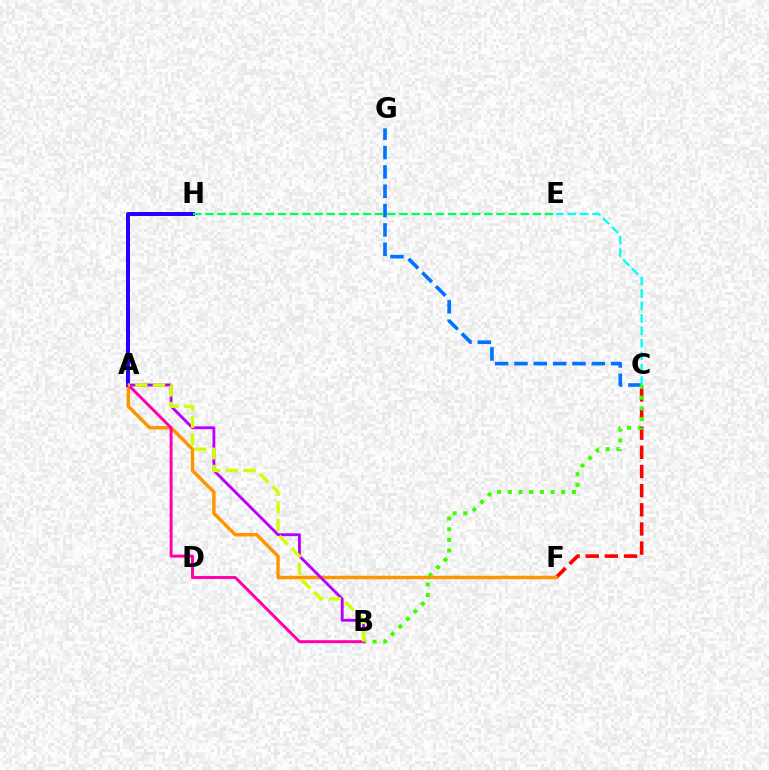{('C', 'F'): [{'color': '#ff0000', 'line_style': 'dashed', 'thickness': 2.6}], ('A', 'F'): [{'color': '#ff9400', 'line_style': 'solid', 'thickness': 2.47}], ('C', 'G'): [{'color': '#0074ff', 'line_style': 'dashed', 'thickness': 2.63}], ('A', 'B'): [{'color': '#b900ff', 'line_style': 'solid', 'thickness': 2.07}, {'color': '#ff00ac', 'line_style': 'solid', 'thickness': 2.13}, {'color': '#d1ff00', 'line_style': 'dashed', 'thickness': 2.39}], ('A', 'H'): [{'color': '#2500ff', 'line_style': 'solid', 'thickness': 2.86}], ('B', 'C'): [{'color': '#3dff00', 'line_style': 'dotted', 'thickness': 2.9}], ('C', 'E'): [{'color': '#00fff6', 'line_style': 'dashed', 'thickness': 1.69}], ('E', 'H'): [{'color': '#00ff5c', 'line_style': 'dashed', 'thickness': 1.65}]}